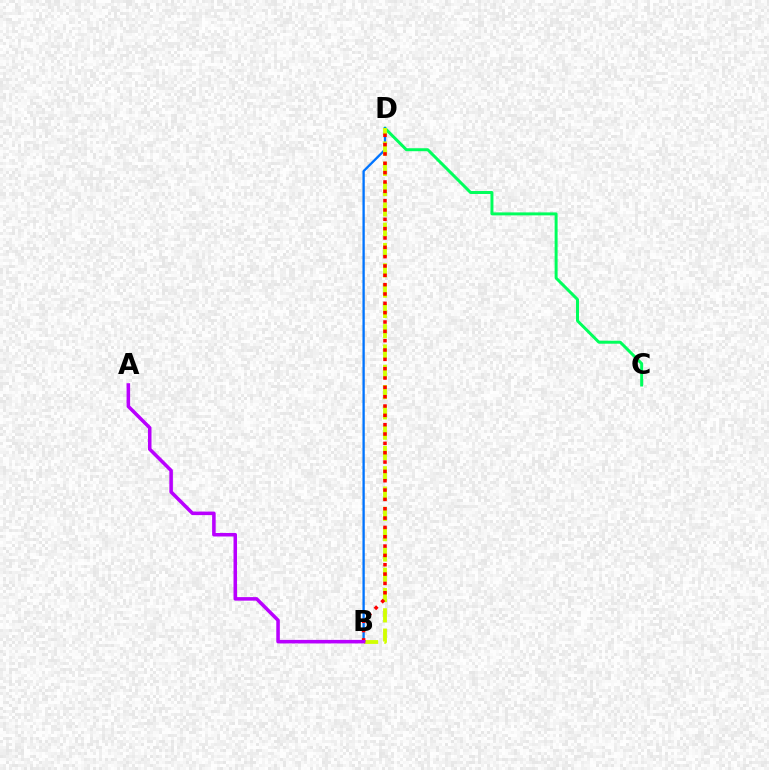{('C', 'D'): [{'color': '#00ff5c', 'line_style': 'solid', 'thickness': 2.14}], ('B', 'D'): [{'color': '#0074ff', 'line_style': 'solid', 'thickness': 1.68}, {'color': '#d1ff00', 'line_style': 'dashed', 'thickness': 2.76}, {'color': '#ff0000', 'line_style': 'dotted', 'thickness': 2.54}], ('A', 'B'): [{'color': '#b900ff', 'line_style': 'solid', 'thickness': 2.55}]}